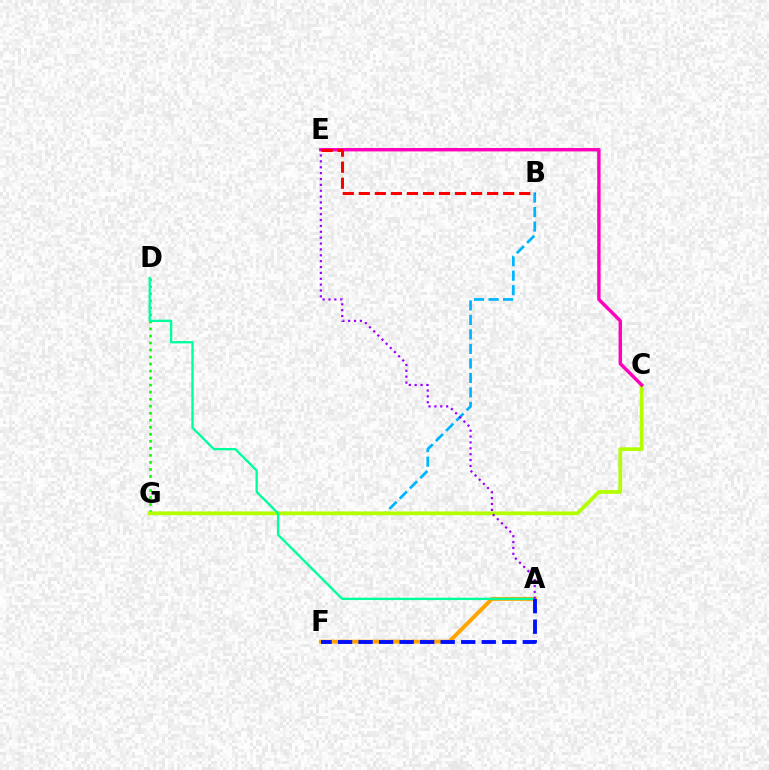{('B', 'G'): [{'color': '#00b5ff', 'line_style': 'dashed', 'thickness': 1.97}], ('A', 'F'): [{'color': '#ffa500', 'line_style': 'solid', 'thickness': 2.83}, {'color': '#0010ff', 'line_style': 'dashed', 'thickness': 2.79}], ('D', 'G'): [{'color': '#08ff00', 'line_style': 'dotted', 'thickness': 1.91}], ('C', 'G'): [{'color': '#b3ff00', 'line_style': 'solid', 'thickness': 2.7}], ('C', 'E'): [{'color': '#ff00bd', 'line_style': 'solid', 'thickness': 2.44}], ('B', 'E'): [{'color': '#ff0000', 'line_style': 'dashed', 'thickness': 2.18}], ('A', 'D'): [{'color': '#00ff9d', 'line_style': 'solid', 'thickness': 1.69}], ('A', 'E'): [{'color': '#9b00ff', 'line_style': 'dotted', 'thickness': 1.59}]}